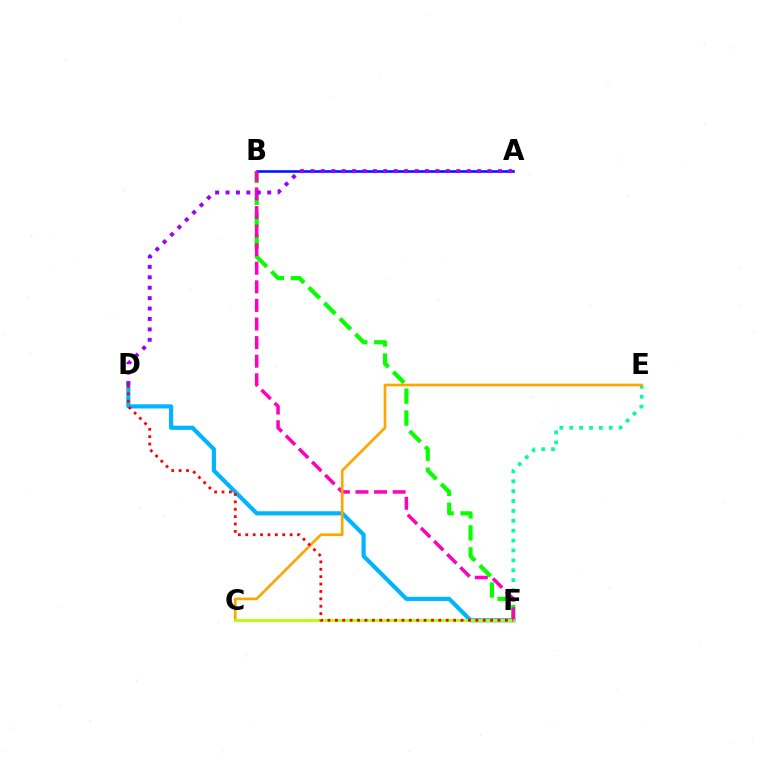{('E', 'F'): [{'color': '#00ff9d', 'line_style': 'dotted', 'thickness': 2.69}], ('B', 'F'): [{'color': '#08ff00', 'line_style': 'dashed', 'thickness': 2.99}, {'color': '#ff00bd', 'line_style': 'dashed', 'thickness': 2.53}], ('D', 'F'): [{'color': '#00b5ff', 'line_style': 'solid', 'thickness': 2.99}, {'color': '#ff0000', 'line_style': 'dotted', 'thickness': 2.01}], ('A', 'B'): [{'color': '#0010ff', 'line_style': 'solid', 'thickness': 1.84}], ('C', 'E'): [{'color': '#ffa500', 'line_style': 'solid', 'thickness': 1.91}], ('C', 'F'): [{'color': '#b3ff00', 'line_style': 'solid', 'thickness': 2.03}], ('A', 'D'): [{'color': '#9b00ff', 'line_style': 'dotted', 'thickness': 2.83}]}